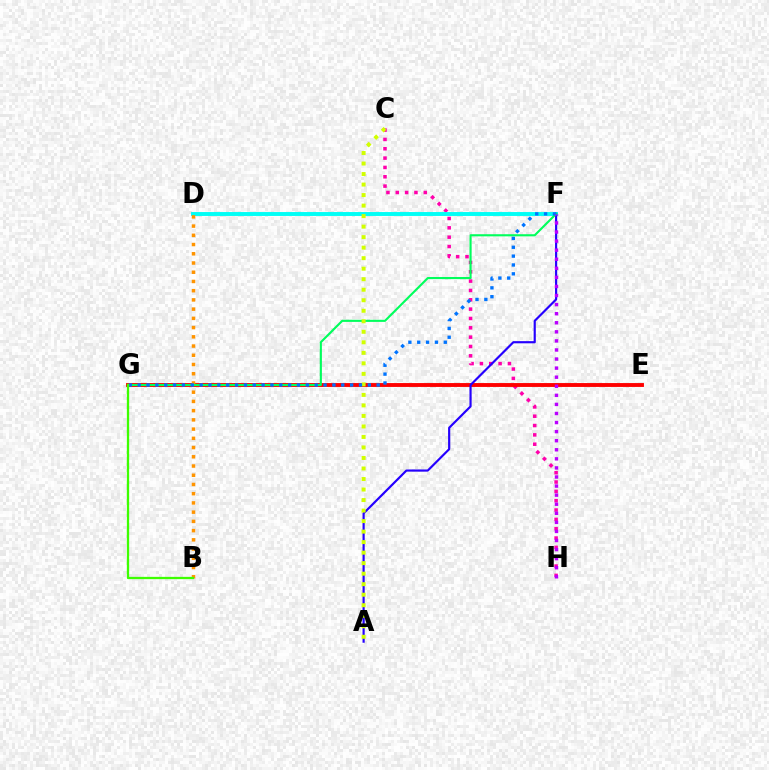{('C', 'H'): [{'color': '#ff00ac', 'line_style': 'dotted', 'thickness': 2.54}], ('D', 'F'): [{'color': '#00fff6', 'line_style': 'solid', 'thickness': 2.81}], ('E', 'G'): [{'color': '#ff0000', 'line_style': 'solid', 'thickness': 2.79}], ('A', 'F'): [{'color': '#2500ff', 'line_style': 'solid', 'thickness': 1.56}], ('B', 'D'): [{'color': '#ff9400', 'line_style': 'dotted', 'thickness': 2.51}], ('F', 'G'): [{'color': '#00ff5c', 'line_style': 'solid', 'thickness': 1.53}, {'color': '#0074ff', 'line_style': 'dotted', 'thickness': 2.4}], ('A', 'C'): [{'color': '#d1ff00', 'line_style': 'dotted', 'thickness': 2.86}], ('F', 'H'): [{'color': '#b900ff', 'line_style': 'dotted', 'thickness': 2.47}], ('B', 'G'): [{'color': '#3dff00', 'line_style': 'solid', 'thickness': 1.64}]}